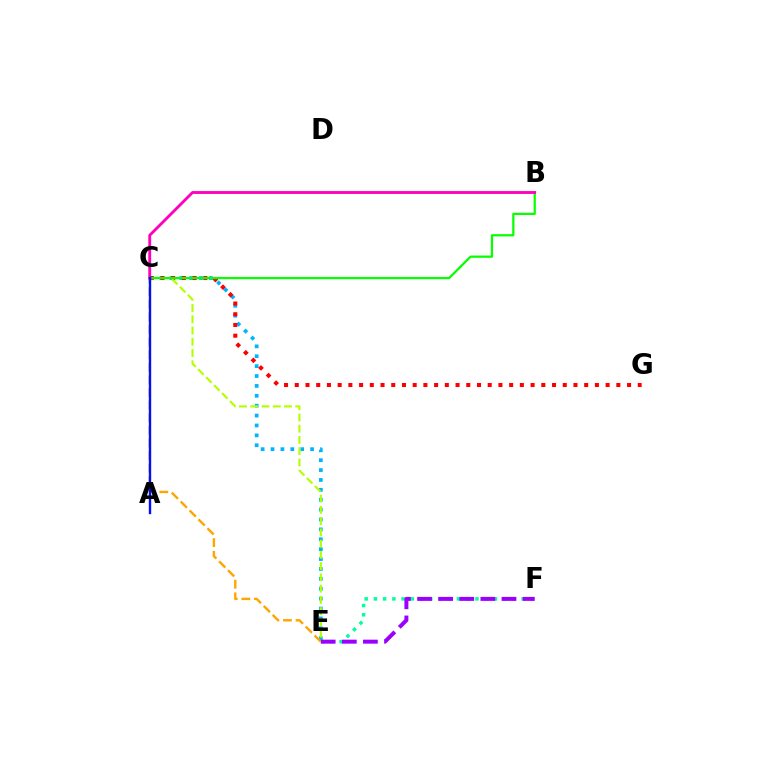{('C', 'E'): [{'color': '#00b5ff', 'line_style': 'dotted', 'thickness': 2.69}, {'color': '#ffa500', 'line_style': 'dashed', 'thickness': 1.71}, {'color': '#b3ff00', 'line_style': 'dashed', 'thickness': 1.53}], ('C', 'G'): [{'color': '#ff0000', 'line_style': 'dotted', 'thickness': 2.91}], ('E', 'F'): [{'color': '#00ff9d', 'line_style': 'dotted', 'thickness': 2.51}, {'color': '#9b00ff', 'line_style': 'dashed', 'thickness': 2.87}], ('B', 'C'): [{'color': '#08ff00', 'line_style': 'solid', 'thickness': 1.61}, {'color': '#ff00bd', 'line_style': 'solid', 'thickness': 2.06}], ('A', 'C'): [{'color': '#0010ff', 'line_style': 'solid', 'thickness': 1.72}]}